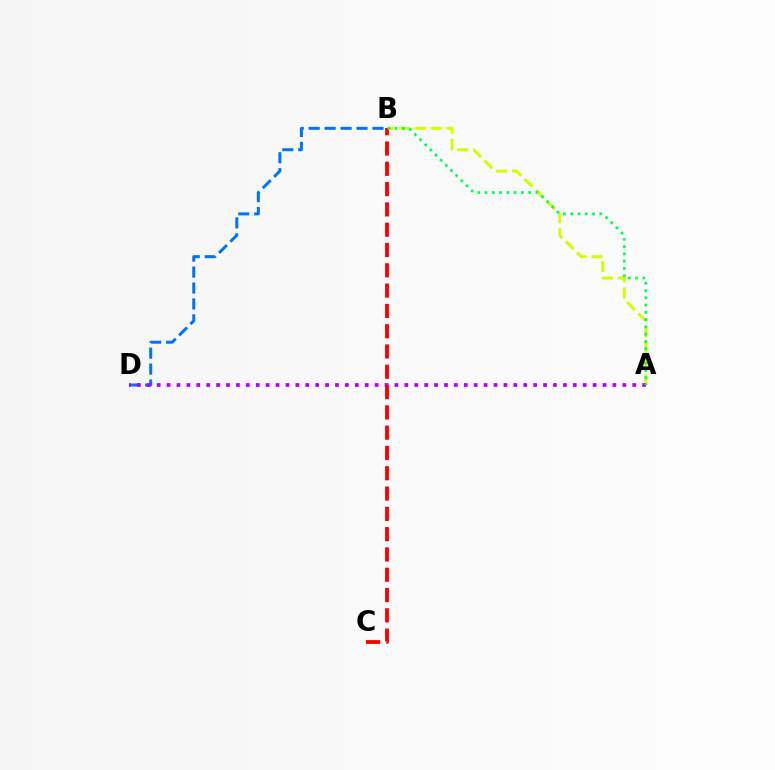{('A', 'B'): [{'color': '#d1ff00', 'line_style': 'dashed', 'thickness': 2.16}, {'color': '#00ff5c', 'line_style': 'dotted', 'thickness': 1.98}], ('B', 'D'): [{'color': '#0074ff', 'line_style': 'dashed', 'thickness': 2.17}], ('A', 'D'): [{'color': '#b900ff', 'line_style': 'dotted', 'thickness': 2.69}], ('B', 'C'): [{'color': '#ff0000', 'line_style': 'dashed', 'thickness': 2.76}]}